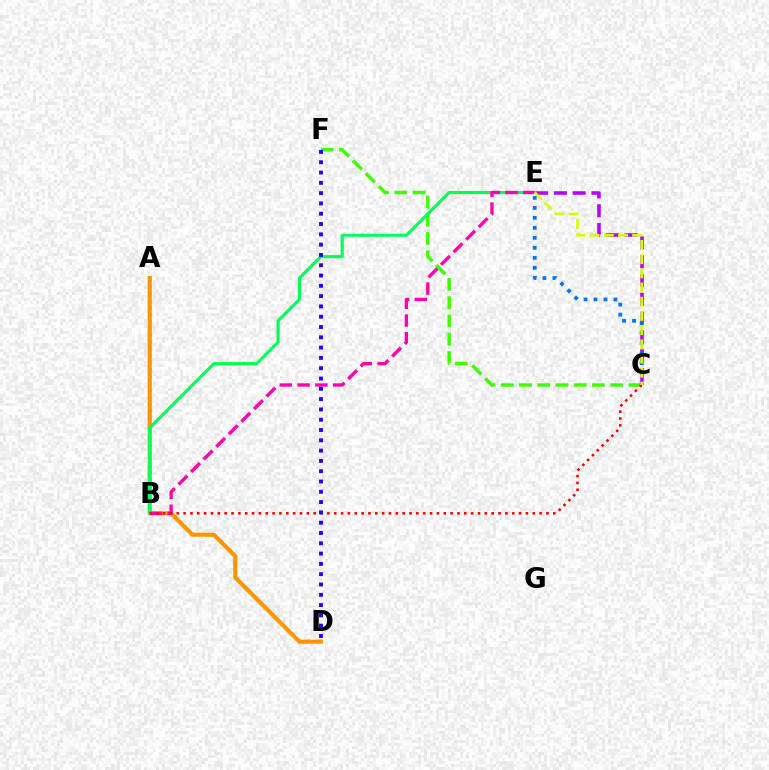{('C', 'F'): [{'color': '#3dff00', 'line_style': 'dashed', 'thickness': 2.48}], ('C', 'E'): [{'color': '#b900ff', 'line_style': 'dashed', 'thickness': 2.55}, {'color': '#0074ff', 'line_style': 'dotted', 'thickness': 2.71}, {'color': '#d1ff00', 'line_style': 'dashed', 'thickness': 1.93}], ('A', 'B'): [{'color': '#00fff6', 'line_style': 'dotted', 'thickness': 1.88}], ('A', 'D'): [{'color': '#ff9400', 'line_style': 'solid', 'thickness': 2.97}], ('B', 'E'): [{'color': '#00ff5c', 'line_style': 'solid', 'thickness': 2.21}, {'color': '#ff00ac', 'line_style': 'dashed', 'thickness': 2.42}], ('B', 'C'): [{'color': '#ff0000', 'line_style': 'dotted', 'thickness': 1.86}], ('D', 'F'): [{'color': '#2500ff', 'line_style': 'dotted', 'thickness': 2.8}]}